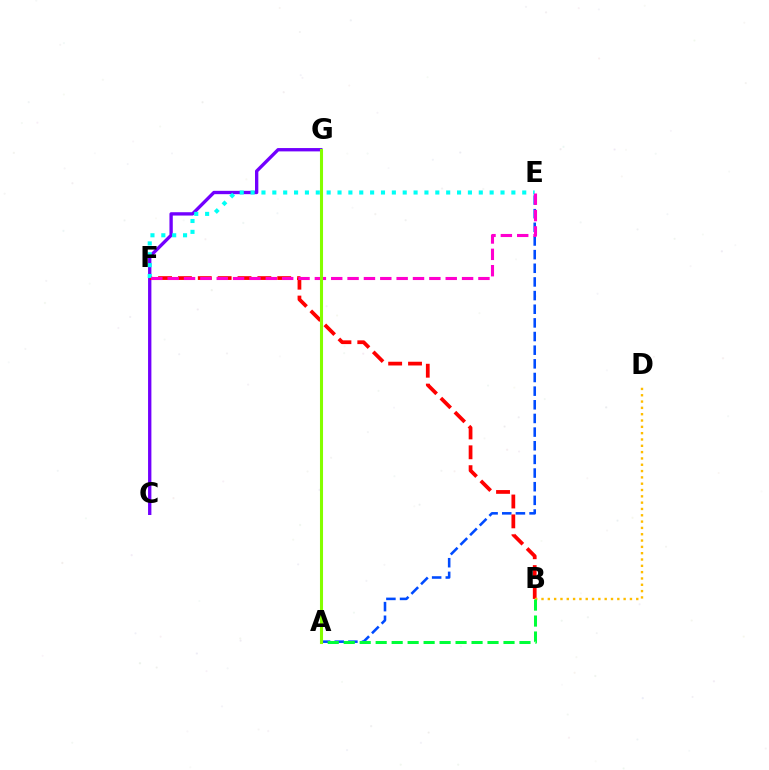{('C', 'G'): [{'color': '#7200ff', 'line_style': 'solid', 'thickness': 2.4}], ('A', 'E'): [{'color': '#004bff', 'line_style': 'dashed', 'thickness': 1.85}], ('B', 'F'): [{'color': '#ff0000', 'line_style': 'dashed', 'thickness': 2.7}], ('B', 'D'): [{'color': '#ffbd00', 'line_style': 'dotted', 'thickness': 1.72}], ('E', 'F'): [{'color': '#00fff6', 'line_style': 'dotted', 'thickness': 2.95}, {'color': '#ff00cf', 'line_style': 'dashed', 'thickness': 2.22}], ('A', 'B'): [{'color': '#00ff39', 'line_style': 'dashed', 'thickness': 2.17}], ('A', 'G'): [{'color': '#84ff00', 'line_style': 'solid', 'thickness': 2.21}]}